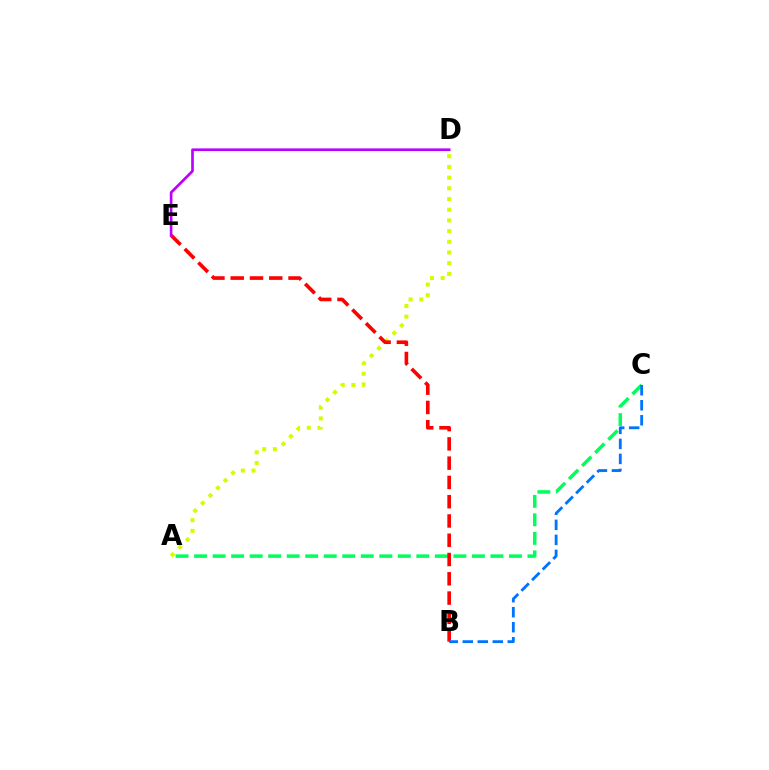{('A', 'C'): [{'color': '#00ff5c', 'line_style': 'dashed', 'thickness': 2.52}], ('A', 'D'): [{'color': '#d1ff00', 'line_style': 'dotted', 'thickness': 2.91}], ('B', 'E'): [{'color': '#ff0000', 'line_style': 'dashed', 'thickness': 2.62}], ('B', 'C'): [{'color': '#0074ff', 'line_style': 'dashed', 'thickness': 2.04}], ('D', 'E'): [{'color': '#b900ff', 'line_style': 'solid', 'thickness': 1.92}]}